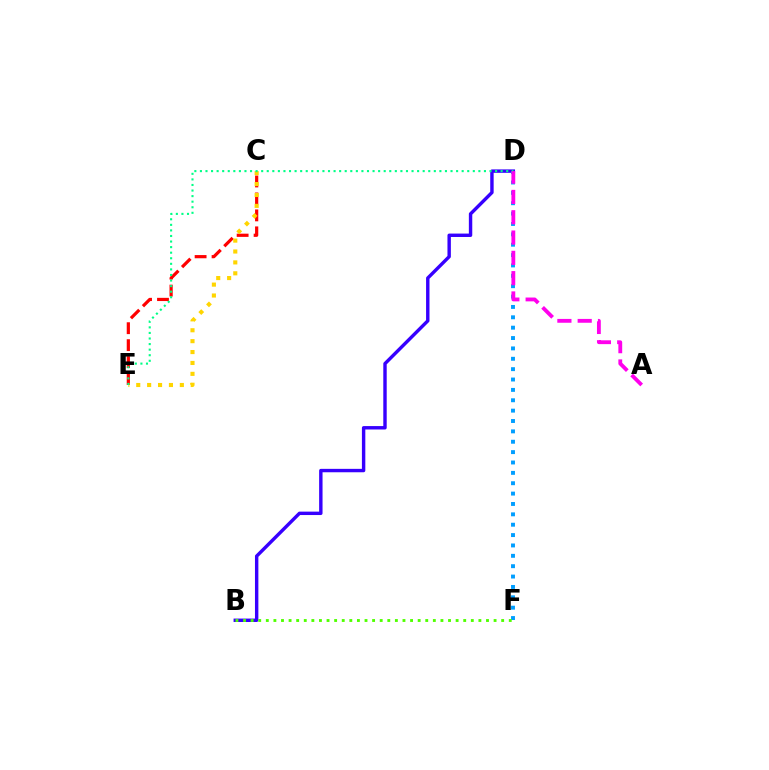{('C', 'E'): [{'color': '#ff0000', 'line_style': 'dashed', 'thickness': 2.3}, {'color': '#ffd500', 'line_style': 'dotted', 'thickness': 2.96}], ('B', 'D'): [{'color': '#3700ff', 'line_style': 'solid', 'thickness': 2.46}], ('D', 'F'): [{'color': '#009eff', 'line_style': 'dotted', 'thickness': 2.82}], ('B', 'F'): [{'color': '#4fff00', 'line_style': 'dotted', 'thickness': 2.06}], ('D', 'E'): [{'color': '#00ff86', 'line_style': 'dotted', 'thickness': 1.51}], ('A', 'D'): [{'color': '#ff00ed', 'line_style': 'dashed', 'thickness': 2.76}]}